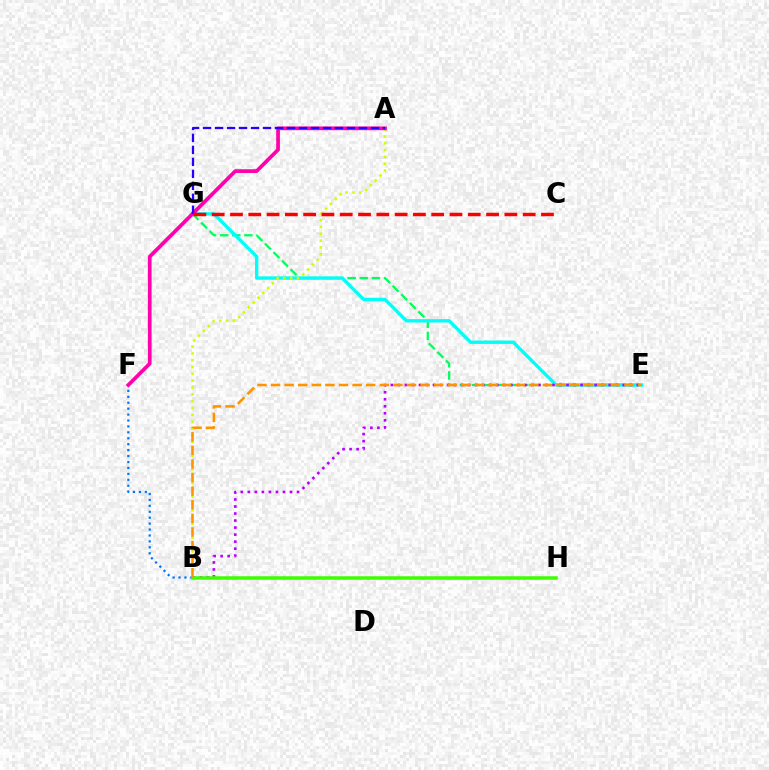{('E', 'G'): [{'color': '#00ff5c', 'line_style': 'dashed', 'thickness': 1.64}, {'color': '#00fff6', 'line_style': 'solid', 'thickness': 2.43}], ('B', 'F'): [{'color': '#0074ff', 'line_style': 'dotted', 'thickness': 1.61}], ('A', 'B'): [{'color': '#d1ff00', 'line_style': 'dotted', 'thickness': 1.85}], ('A', 'F'): [{'color': '#ff00ac', 'line_style': 'solid', 'thickness': 2.67}], ('B', 'E'): [{'color': '#b900ff', 'line_style': 'dotted', 'thickness': 1.91}, {'color': '#ff9400', 'line_style': 'dashed', 'thickness': 1.85}], ('A', 'G'): [{'color': '#2500ff', 'line_style': 'dashed', 'thickness': 1.63}], ('C', 'G'): [{'color': '#ff0000', 'line_style': 'dashed', 'thickness': 2.49}], ('B', 'H'): [{'color': '#3dff00', 'line_style': 'solid', 'thickness': 2.53}]}